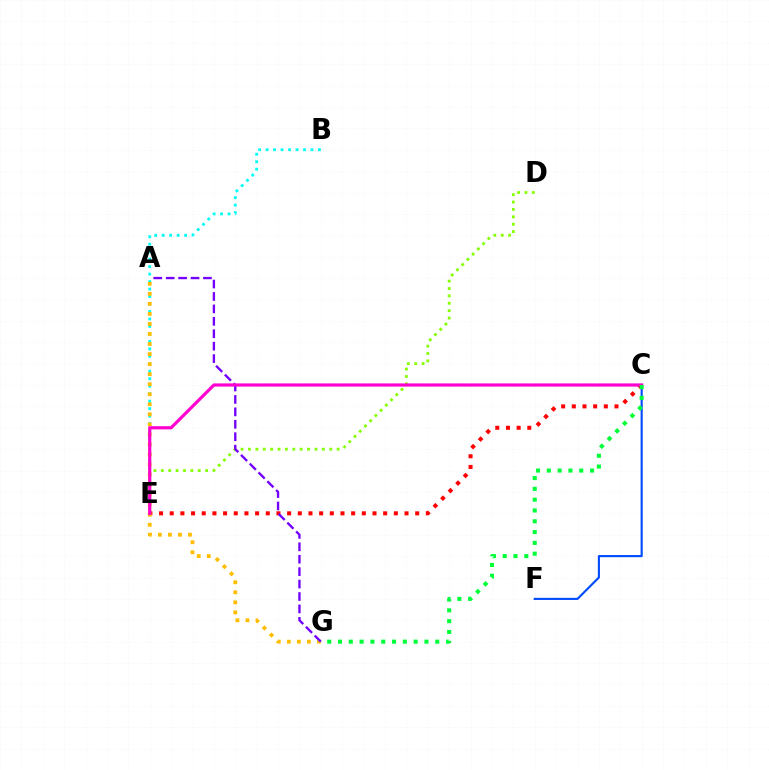{('C', 'F'): [{'color': '#004bff', 'line_style': 'solid', 'thickness': 1.53}], ('B', 'E'): [{'color': '#00fff6', 'line_style': 'dotted', 'thickness': 2.03}], ('C', 'E'): [{'color': '#ff0000', 'line_style': 'dotted', 'thickness': 2.9}, {'color': '#ff00cf', 'line_style': 'solid', 'thickness': 2.29}], ('A', 'G'): [{'color': '#ffbd00', 'line_style': 'dotted', 'thickness': 2.73}, {'color': '#7200ff', 'line_style': 'dashed', 'thickness': 1.69}], ('D', 'E'): [{'color': '#84ff00', 'line_style': 'dotted', 'thickness': 2.01}], ('C', 'G'): [{'color': '#00ff39', 'line_style': 'dotted', 'thickness': 2.94}]}